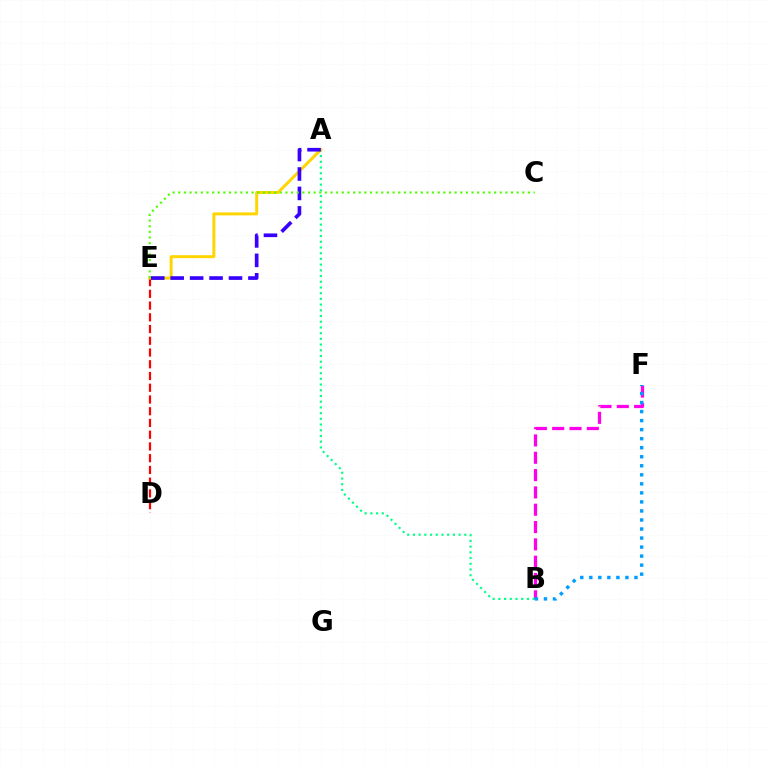{('B', 'F'): [{'color': '#ff00ed', 'line_style': 'dashed', 'thickness': 2.35}, {'color': '#009eff', 'line_style': 'dotted', 'thickness': 2.45}], ('A', 'B'): [{'color': '#00ff86', 'line_style': 'dotted', 'thickness': 1.55}], ('D', 'E'): [{'color': '#ff0000', 'line_style': 'dashed', 'thickness': 1.59}], ('A', 'E'): [{'color': '#ffd500', 'line_style': 'solid', 'thickness': 2.14}, {'color': '#3700ff', 'line_style': 'dashed', 'thickness': 2.64}], ('C', 'E'): [{'color': '#4fff00', 'line_style': 'dotted', 'thickness': 1.53}]}